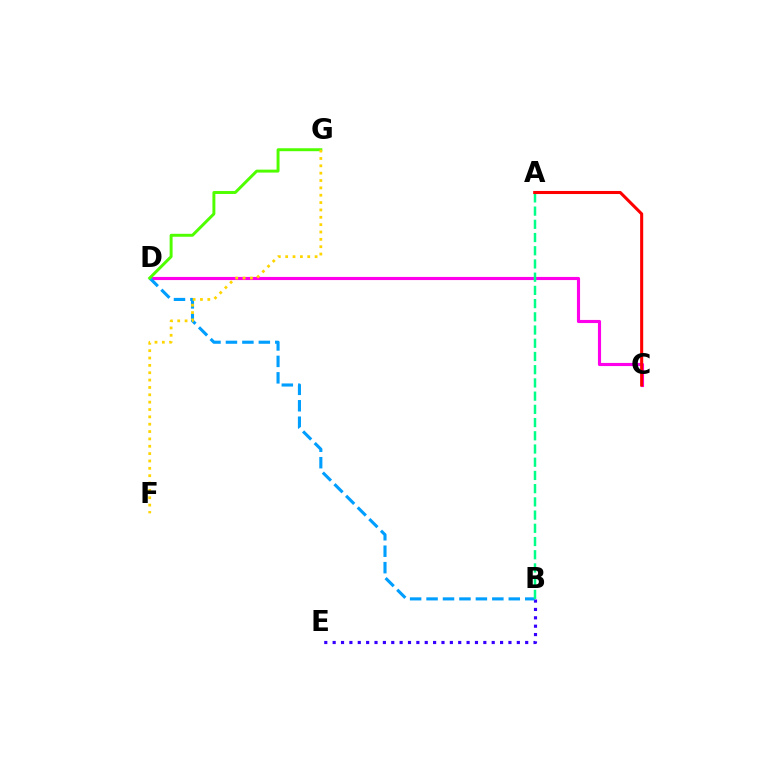{('C', 'D'): [{'color': '#ff00ed', 'line_style': 'solid', 'thickness': 2.25}], ('B', 'E'): [{'color': '#3700ff', 'line_style': 'dotted', 'thickness': 2.27}], ('B', 'D'): [{'color': '#009eff', 'line_style': 'dashed', 'thickness': 2.23}], ('D', 'G'): [{'color': '#4fff00', 'line_style': 'solid', 'thickness': 2.12}], ('F', 'G'): [{'color': '#ffd500', 'line_style': 'dotted', 'thickness': 2.0}], ('A', 'B'): [{'color': '#00ff86', 'line_style': 'dashed', 'thickness': 1.8}], ('A', 'C'): [{'color': '#ff0000', 'line_style': 'solid', 'thickness': 2.21}]}